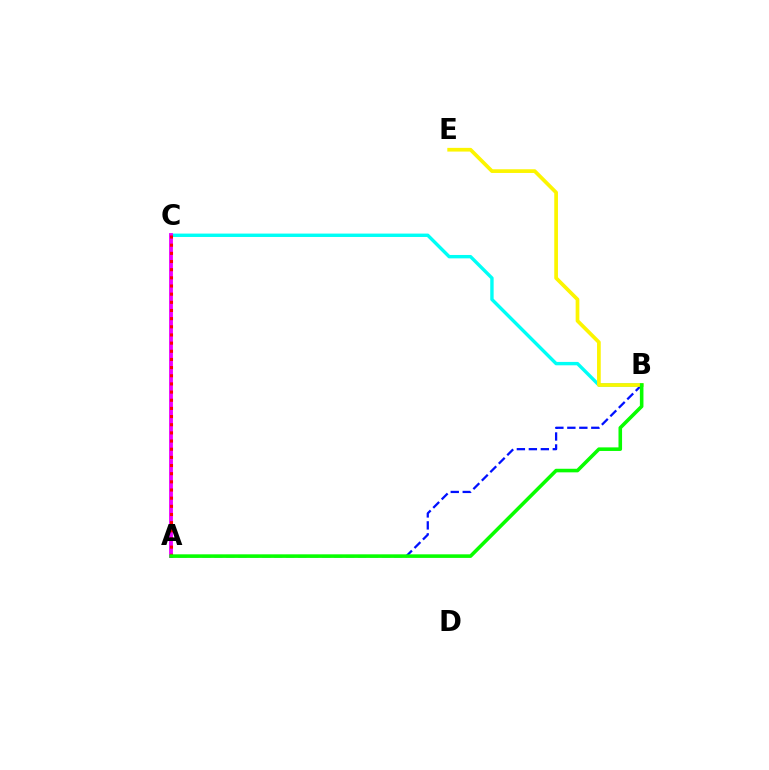{('B', 'C'): [{'color': '#00fff6', 'line_style': 'solid', 'thickness': 2.44}], ('A', 'C'): [{'color': '#ee00ff', 'line_style': 'solid', 'thickness': 2.77}, {'color': '#ff0000', 'line_style': 'dotted', 'thickness': 2.22}], ('A', 'B'): [{'color': '#0010ff', 'line_style': 'dashed', 'thickness': 1.63}, {'color': '#08ff00', 'line_style': 'solid', 'thickness': 2.57}], ('B', 'E'): [{'color': '#fcf500', 'line_style': 'solid', 'thickness': 2.67}]}